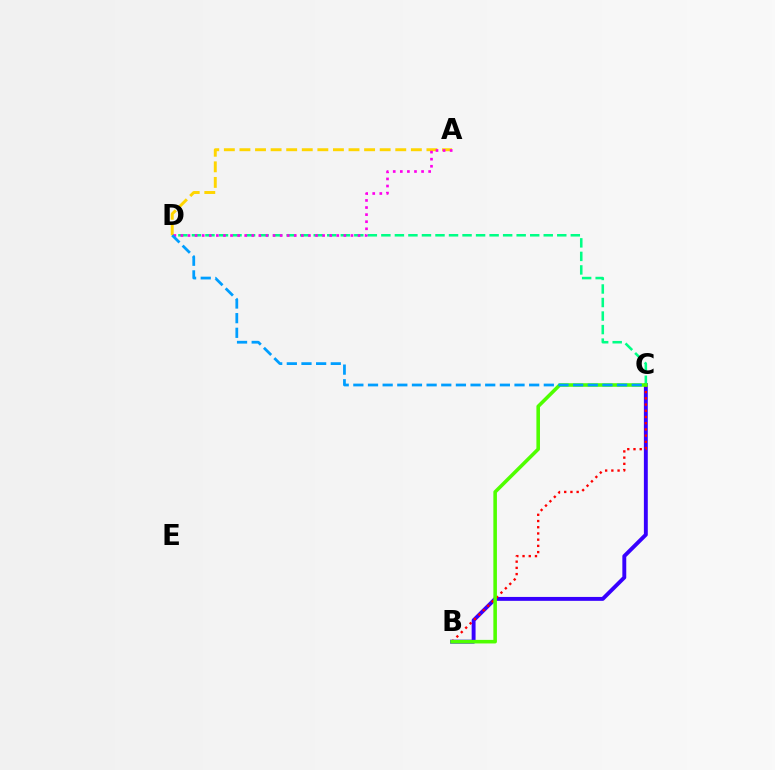{('B', 'C'): [{'color': '#3700ff', 'line_style': 'solid', 'thickness': 2.81}, {'color': '#ff0000', 'line_style': 'dotted', 'thickness': 1.69}, {'color': '#4fff00', 'line_style': 'solid', 'thickness': 2.57}], ('C', 'D'): [{'color': '#00ff86', 'line_style': 'dashed', 'thickness': 1.84}, {'color': '#009eff', 'line_style': 'dashed', 'thickness': 1.99}], ('A', 'D'): [{'color': '#ffd500', 'line_style': 'dashed', 'thickness': 2.12}, {'color': '#ff00ed', 'line_style': 'dotted', 'thickness': 1.92}]}